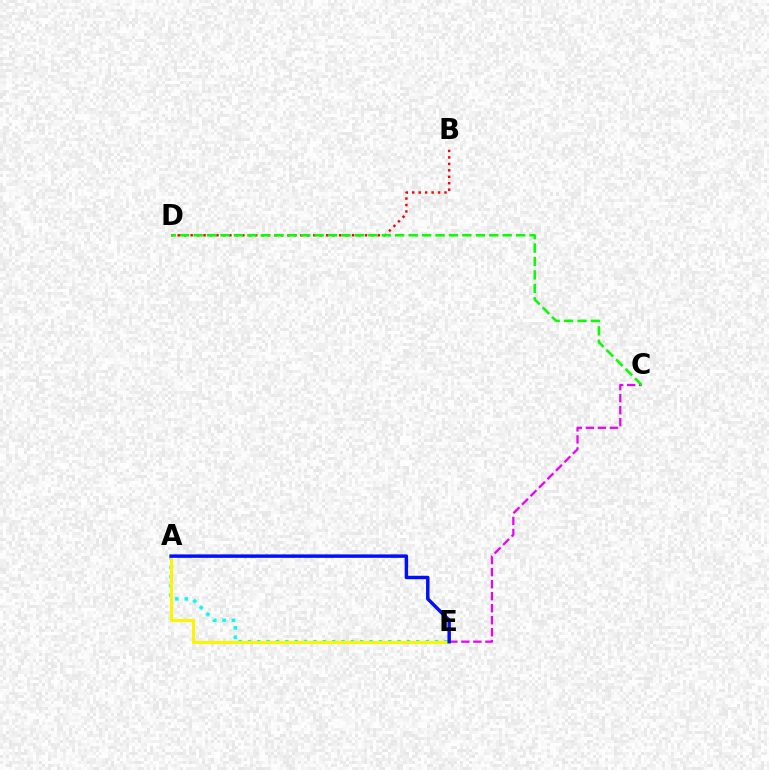{('A', 'E'): [{'color': '#00fff6', 'line_style': 'dotted', 'thickness': 2.54}, {'color': '#fcf500', 'line_style': 'solid', 'thickness': 2.21}, {'color': '#0010ff', 'line_style': 'solid', 'thickness': 2.49}], ('B', 'D'): [{'color': '#ff0000', 'line_style': 'dotted', 'thickness': 1.75}], ('C', 'E'): [{'color': '#ee00ff', 'line_style': 'dashed', 'thickness': 1.63}], ('C', 'D'): [{'color': '#08ff00', 'line_style': 'dashed', 'thickness': 1.83}]}